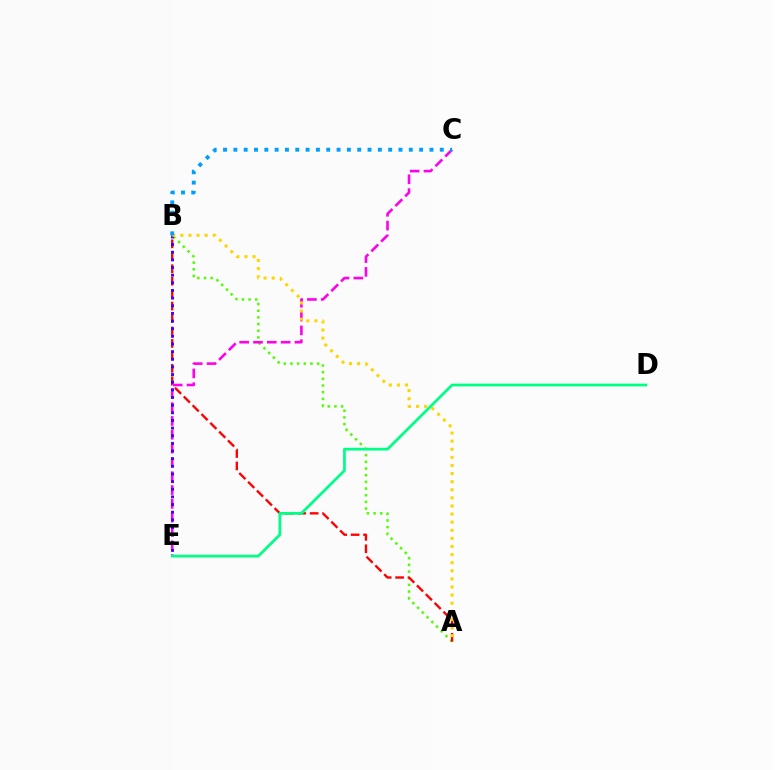{('A', 'B'): [{'color': '#4fff00', 'line_style': 'dotted', 'thickness': 1.81}, {'color': '#ff0000', 'line_style': 'dashed', 'thickness': 1.69}, {'color': '#ffd500', 'line_style': 'dotted', 'thickness': 2.2}], ('C', 'E'): [{'color': '#ff00ed', 'line_style': 'dashed', 'thickness': 1.88}], ('B', 'E'): [{'color': '#3700ff', 'line_style': 'dotted', 'thickness': 2.08}], ('D', 'E'): [{'color': '#00ff86', 'line_style': 'solid', 'thickness': 1.98}], ('B', 'C'): [{'color': '#009eff', 'line_style': 'dotted', 'thickness': 2.8}]}